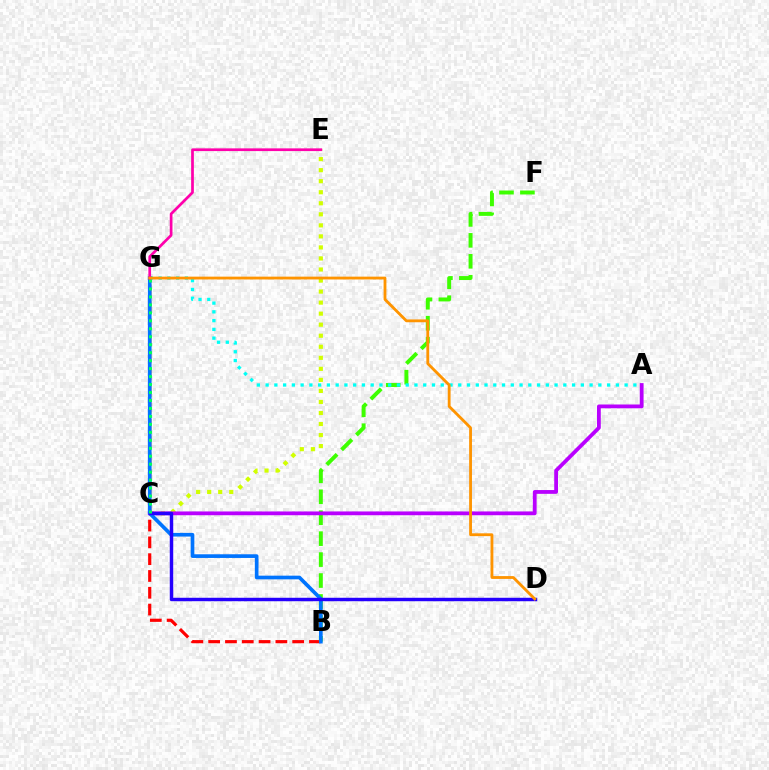{('C', 'E'): [{'color': '#d1ff00', 'line_style': 'dotted', 'thickness': 3.0}], ('B', 'G'): [{'color': '#ff0000', 'line_style': 'dashed', 'thickness': 2.28}, {'color': '#0074ff', 'line_style': 'solid', 'thickness': 2.64}], ('B', 'F'): [{'color': '#3dff00', 'line_style': 'dashed', 'thickness': 2.84}], ('A', 'G'): [{'color': '#00fff6', 'line_style': 'dotted', 'thickness': 2.38}], ('A', 'C'): [{'color': '#b900ff', 'line_style': 'solid', 'thickness': 2.72}], ('C', 'D'): [{'color': '#2500ff', 'line_style': 'solid', 'thickness': 2.48}], ('C', 'G'): [{'color': '#00ff5c', 'line_style': 'dotted', 'thickness': 2.16}], ('E', 'G'): [{'color': '#ff00ac', 'line_style': 'solid', 'thickness': 1.95}], ('D', 'G'): [{'color': '#ff9400', 'line_style': 'solid', 'thickness': 2.03}]}